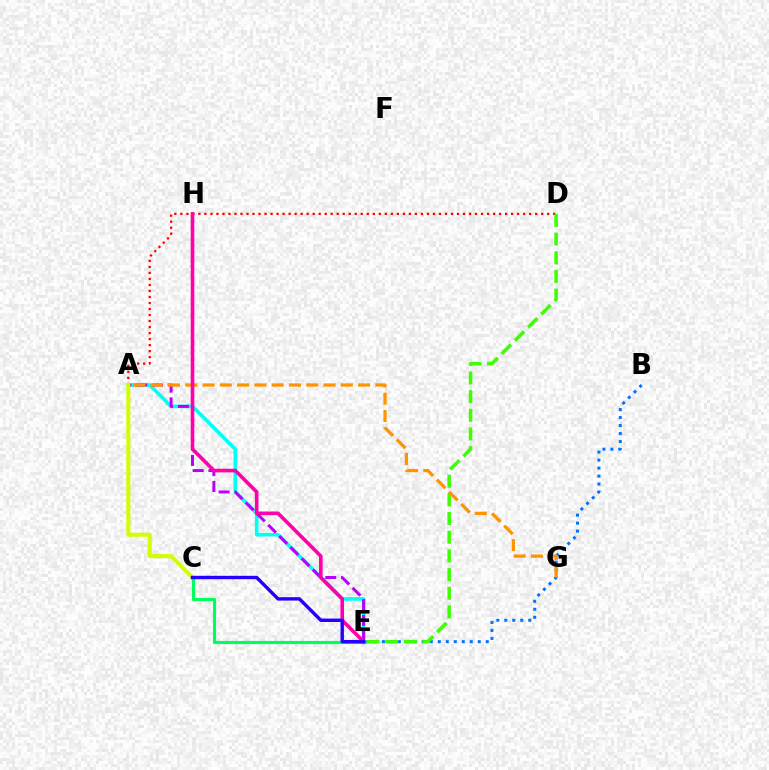{('A', 'D'): [{'color': '#ff0000', 'line_style': 'dotted', 'thickness': 1.63}], ('B', 'E'): [{'color': '#0074ff', 'line_style': 'dotted', 'thickness': 2.17}], ('A', 'E'): [{'color': '#00fff6', 'line_style': 'solid', 'thickness': 2.6}, {'color': '#b900ff', 'line_style': 'dashed', 'thickness': 2.14}], ('A', 'C'): [{'color': '#d1ff00', 'line_style': 'solid', 'thickness': 2.91}], ('D', 'E'): [{'color': '#3dff00', 'line_style': 'dashed', 'thickness': 2.54}], ('A', 'G'): [{'color': '#ff9400', 'line_style': 'dashed', 'thickness': 2.35}], ('C', 'E'): [{'color': '#00ff5c', 'line_style': 'solid', 'thickness': 2.27}, {'color': '#2500ff', 'line_style': 'solid', 'thickness': 2.46}], ('E', 'H'): [{'color': '#ff00ac', 'line_style': 'solid', 'thickness': 2.61}]}